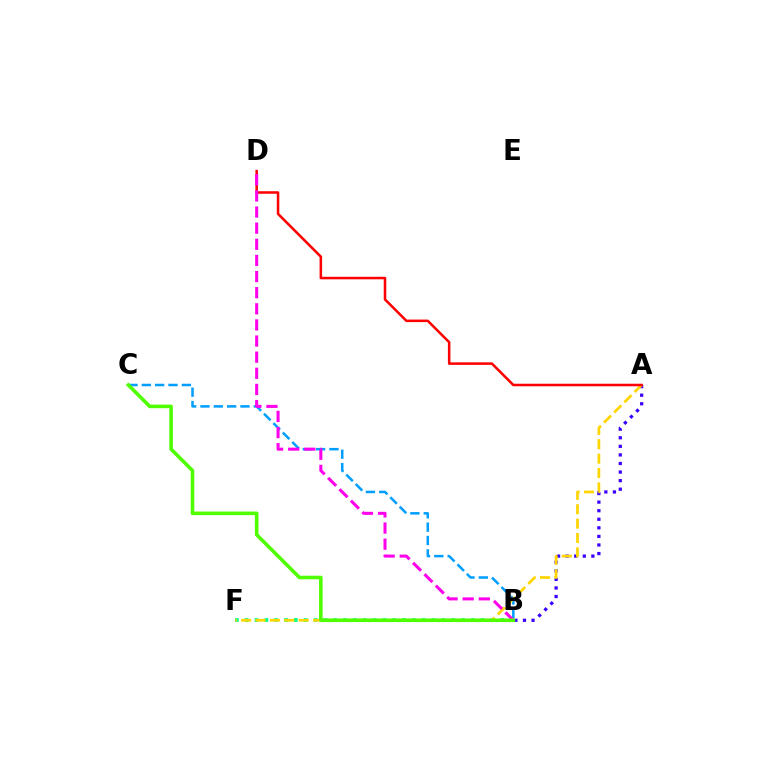{('B', 'C'): [{'color': '#009eff', 'line_style': 'dashed', 'thickness': 1.81}, {'color': '#4fff00', 'line_style': 'solid', 'thickness': 2.58}], ('A', 'B'): [{'color': '#3700ff', 'line_style': 'dotted', 'thickness': 2.33}], ('B', 'F'): [{'color': '#00ff86', 'line_style': 'dotted', 'thickness': 2.67}], ('A', 'F'): [{'color': '#ffd500', 'line_style': 'dashed', 'thickness': 1.96}], ('A', 'D'): [{'color': '#ff0000', 'line_style': 'solid', 'thickness': 1.82}], ('B', 'D'): [{'color': '#ff00ed', 'line_style': 'dashed', 'thickness': 2.19}]}